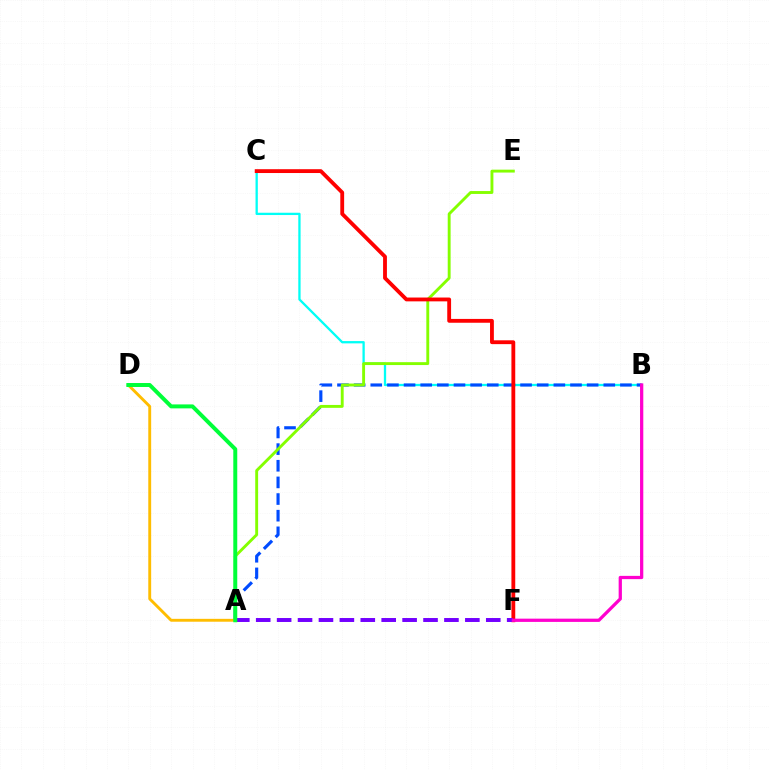{('B', 'C'): [{'color': '#00fff6', 'line_style': 'solid', 'thickness': 1.65}], ('A', 'B'): [{'color': '#004bff', 'line_style': 'dashed', 'thickness': 2.26}], ('A', 'E'): [{'color': '#84ff00', 'line_style': 'solid', 'thickness': 2.08}], ('C', 'F'): [{'color': '#ff0000', 'line_style': 'solid', 'thickness': 2.76}], ('A', 'D'): [{'color': '#ffbd00', 'line_style': 'solid', 'thickness': 2.08}, {'color': '#00ff39', 'line_style': 'solid', 'thickness': 2.85}], ('A', 'F'): [{'color': '#7200ff', 'line_style': 'dashed', 'thickness': 2.84}], ('B', 'F'): [{'color': '#ff00cf', 'line_style': 'solid', 'thickness': 2.34}]}